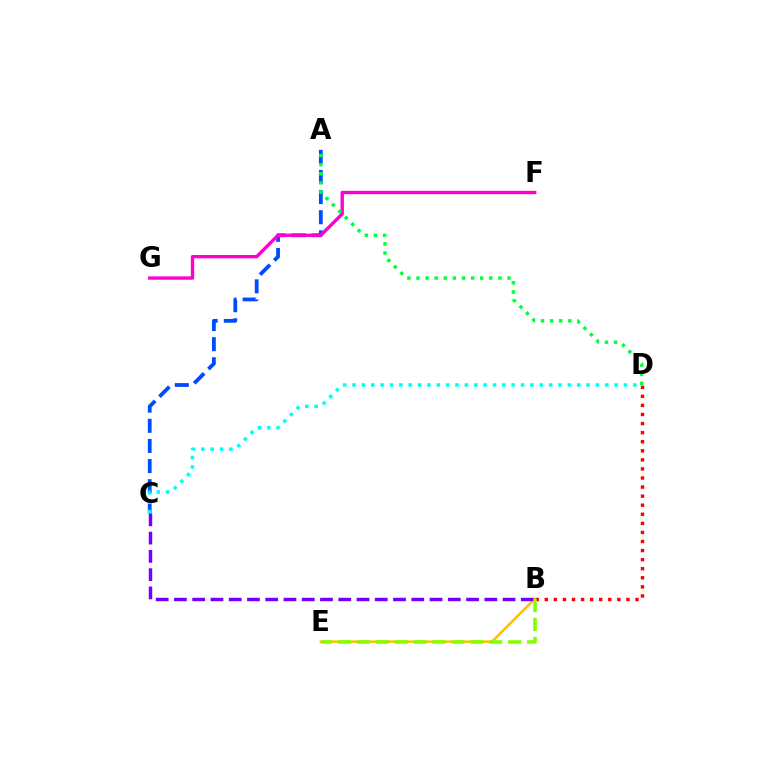{('A', 'C'): [{'color': '#004bff', 'line_style': 'dashed', 'thickness': 2.73}], ('F', 'G'): [{'color': '#ff00cf', 'line_style': 'solid', 'thickness': 2.42}], ('B', 'D'): [{'color': '#ff0000', 'line_style': 'dotted', 'thickness': 2.46}], ('B', 'E'): [{'color': '#ffbd00', 'line_style': 'solid', 'thickness': 1.77}, {'color': '#84ff00', 'line_style': 'dashed', 'thickness': 2.57}], ('A', 'D'): [{'color': '#00ff39', 'line_style': 'dotted', 'thickness': 2.47}], ('C', 'D'): [{'color': '#00fff6', 'line_style': 'dotted', 'thickness': 2.54}], ('B', 'C'): [{'color': '#7200ff', 'line_style': 'dashed', 'thickness': 2.48}]}